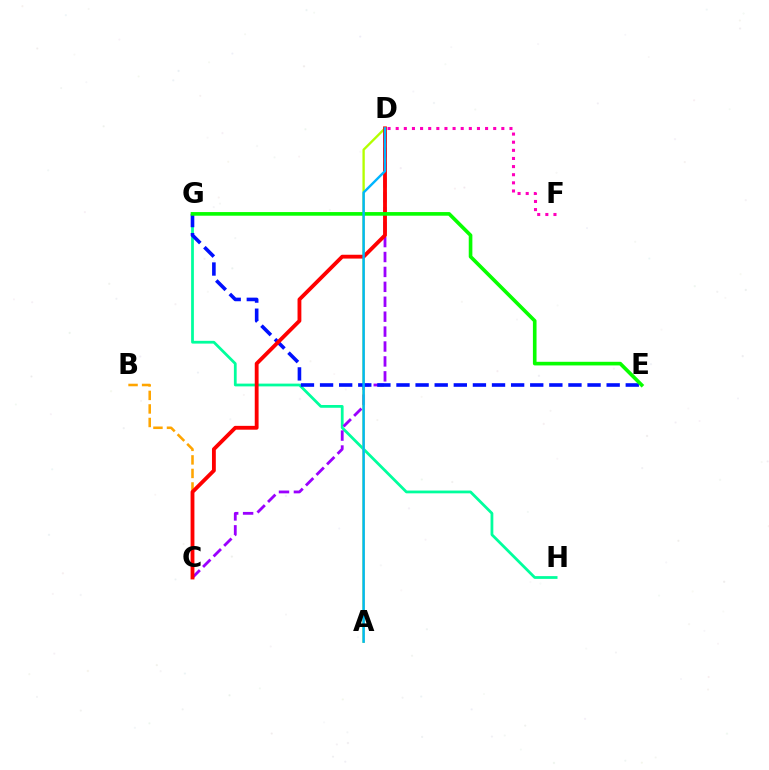{('B', 'C'): [{'color': '#ffa500', 'line_style': 'dashed', 'thickness': 1.84}], ('G', 'H'): [{'color': '#00ff9d', 'line_style': 'solid', 'thickness': 1.99}], ('C', 'D'): [{'color': '#9b00ff', 'line_style': 'dashed', 'thickness': 2.03}, {'color': '#ff0000', 'line_style': 'solid', 'thickness': 2.76}], ('D', 'F'): [{'color': '#ff00bd', 'line_style': 'dotted', 'thickness': 2.21}], ('A', 'D'): [{'color': '#b3ff00', 'line_style': 'solid', 'thickness': 1.68}, {'color': '#00b5ff', 'line_style': 'solid', 'thickness': 1.73}], ('E', 'G'): [{'color': '#0010ff', 'line_style': 'dashed', 'thickness': 2.6}, {'color': '#08ff00', 'line_style': 'solid', 'thickness': 2.62}]}